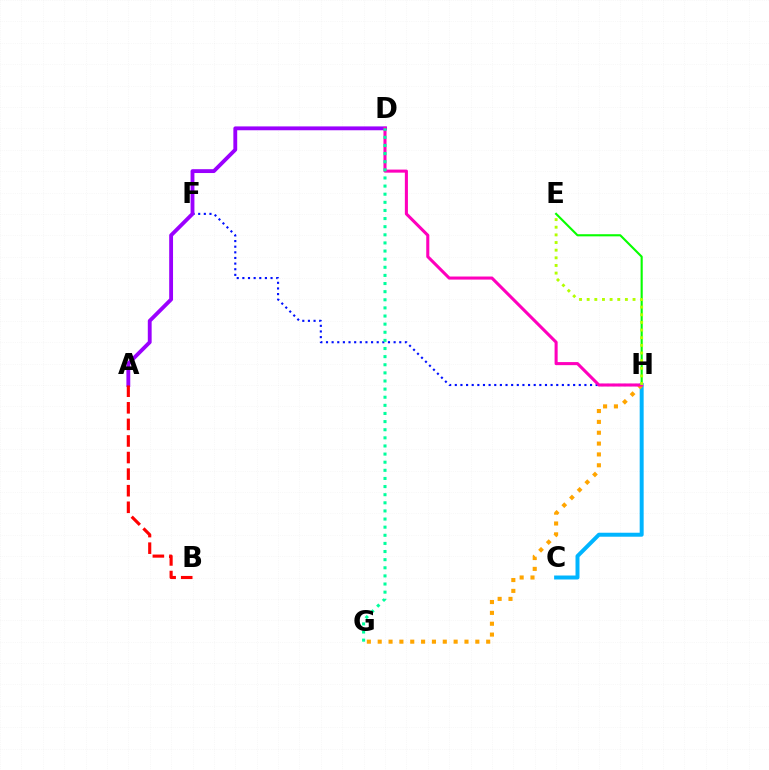{('F', 'H'): [{'color': '#0010ff', 'line_style': 'dotted', 'thickness': 1.53}], ('C', 'H'): [{'color': '#00b5ff', 'line_style': 'solid', 'thickness': 2.86}], ('E', 'H'): [{'color': '#08ff00', 'line_style': 'solid', 'thickness': 1.53}, {'color': '#b3ff00', 'line_style': 'dotted', 'thickness': 2.08}], ('A', 'D'): [{'color': '#9b00ff', 'line_style': 'solid', 'thickness': 2.77}], ('G', 'H'): [{'color': '#ffa500', 'line_style': 'dotted', 'thickness': 2.95}], ('A', 'B'): [{'color': '#ff0000', 'line_style': 'dashed', 'thickness': 2.25}], ('D', 'H'): [{'color': '#ff00bd', 'line_style': 'solid', 'thickness': 2.21}], ('D', 'G'): [{'color': '#00ff9d', 'line_style': 'dotted', 'thickness': 2.21}]}